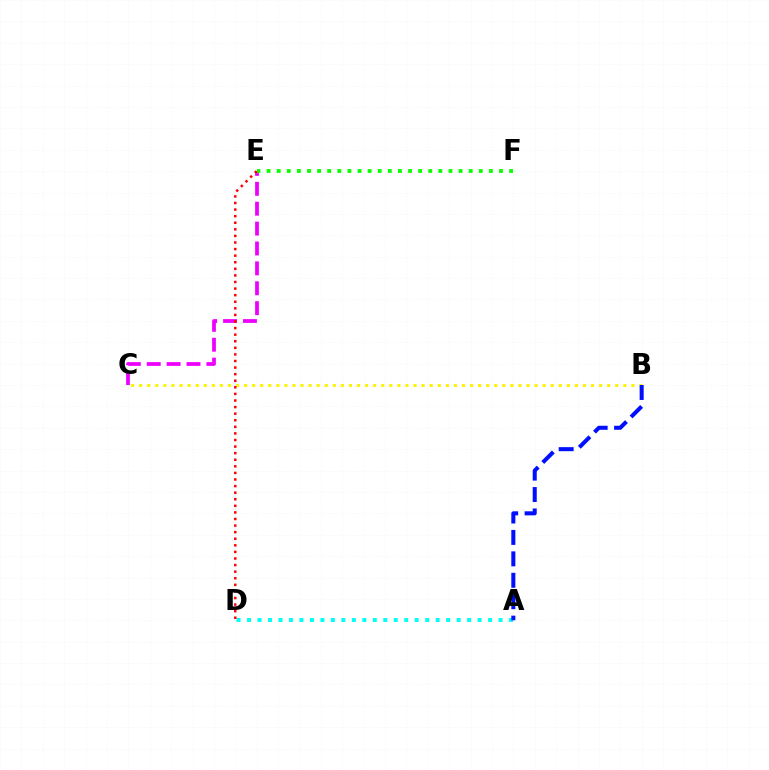{('C', 'E'): [{'color': '#ee00ff', 'line_style': 'dashed', 'thickness': 2.7}], ('B', 'C'): [{'color': '#fcf500', 'line_style': 'dotted', 'thickness': 2.19}], ('A', 'D'): [{'color': '#00fff6', 'line_style': 'dotted', 'thickness': 2.85}], ('E', 'F'): [{'color': '#08ff00', 'line_style': 'dotted', 'thickness': 2.75}], ('A', 'B'): [{'color': '#0010ff', 'line_style': 'dashed', 'thickness': 2.91}], ('D', 'E'): [{'color': '#ff0000', 'line_style': 'dotted', 'thickness': 1.79}]}